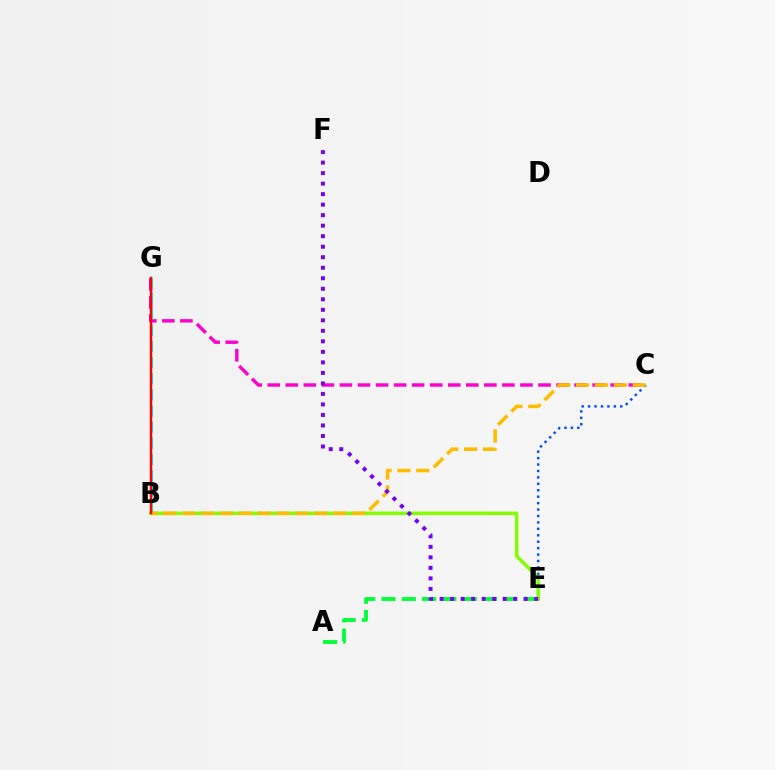{('A', 'E'): [{'color': '#00ff39', 'line_style': 'dashed', 'thickness': 2.76}], ('C', 'G'): [{'color': '#ff00cf', 'line_style': 'dashed', 'thickness': 2.45}], ('B', 'G'): [{'color': '#00fff6', 'line_style': 'dashed', 'thickness': 2.19}, {'color': '#ff0000', 'line_style': 'solid', 'thickness': 1.79}], ('C', 'E'): [{'color': '#004bff', 'line_style': 'dotted', 'thickness': 1.75}], ('B', 'E'): [{'color': '#84ff00', 'line_style': 'solid', 'thickness': 2.53}], ('B', 'C'): [{'color': '#ffbd00', 'line_style': 'dashed', 'thickness': 2.56}], ('E', 'F'): [{'color': '#7200ff', 'line_style': 'dotted', 'thickness': 2.86}]}